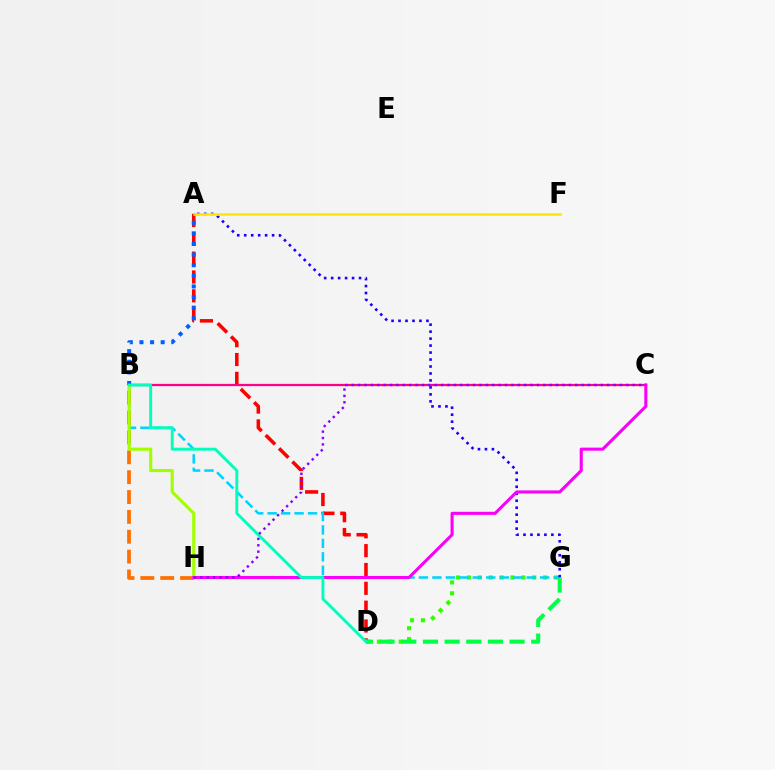{('A', 'D'): [{'color': '#ff0000', 'line_style': 'dashed', 'thickness': 2.56}], ('D', 'G'): [{'color': '#31ff00', 'line_style': 'dotted', 'thickness': 2.96}, {'color': '#00ff45', 'line_style': 'dashed', 'thickness': 2.94}], ('B', 'C'): [{'color': '#ff0088', 'line_style': 'solid', 'thickness': 1.62}], ('B', 'G'): [{'color': '#00d3ff', 'line_style': 'dashed', 'thickness': 1.83}], ('A', 'G'): [{'color': '#1900ff', 'line_style': 'dotted', 'thickness': 1.89}], ('A', 'F'): [{'color': '#ffe600', 'line_style': 'solid', 'thickness': 1.81}], ('B', 'H'): [{'color': '#ff7000', 'line_style': 'dashed', 'thickness': 2.7}, {'color': '#a2ff00', 'line_style': 'solid', 'thickness': 2.26}], ('C', 'H'): [{'color': '#fa00f9', 'line_style': 'solid', 'thickness': 2.22}, {'color': '#8a00ff', 'line_style': 'dotted', 'thickness': 1.74}], ('A', 'B'): [{'color': '#005dff', 'line_style': 'dotted', 'thickness': 2.88}], ('B', 'D'): [{'color': '#00ffbb', 'line_style': 'solid', 'thickness': 2.1}]}